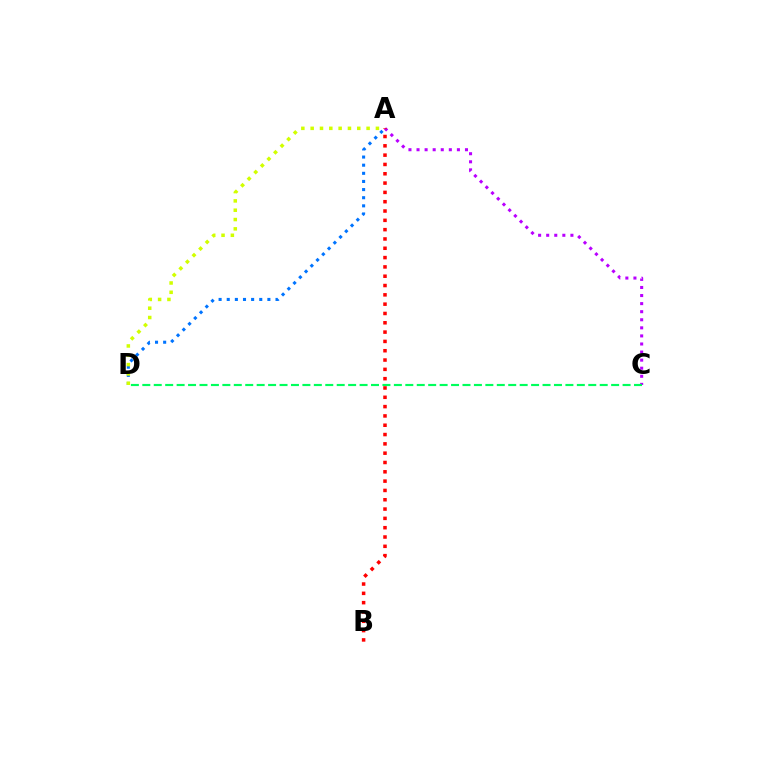{('A', 'C'): [{'color': '#b900ff', 'line_style': 'dotted', 'thickness': 2.19}], ('C', 'D'): [{'color': '#00ff5c', 'line_style': 'dashed', 'thickness': 1.55}], ('A', 'B'): [{'color': '#ff0000', 'line_style': 'dotted', 'thickness': 2.53}], ('A', 'D'): [{'color': '#0074ff', 'line_style': 'dotted', 'thickness': 2.21}, {'color': '#d1ff00', 'line_style': 'dotted', 'thickness': 2.53}]}